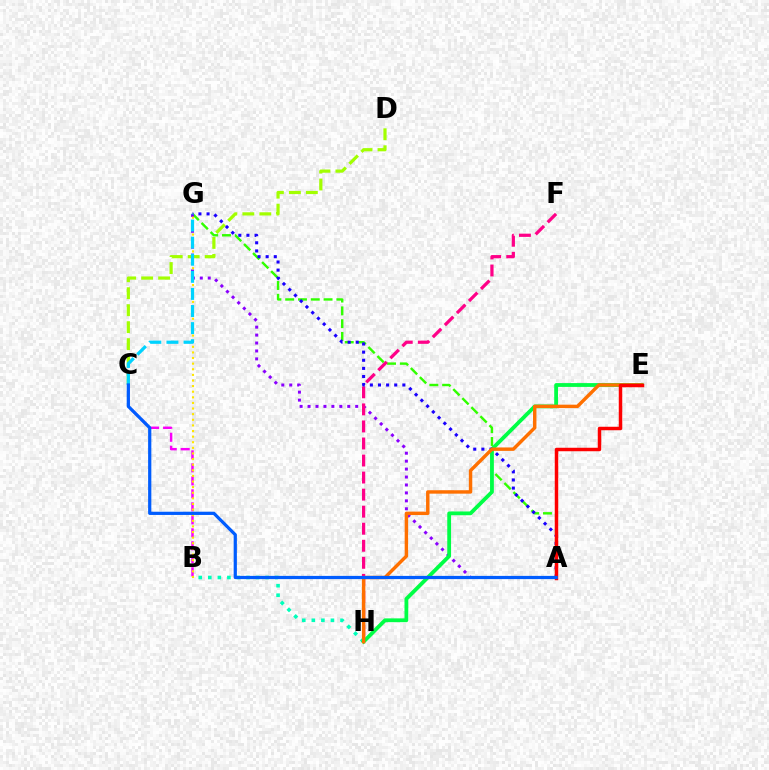{('C', 'D'): [{'color': '#a2ff00', 'line_style': 'dashed', 'thickness': 2.31}], ('A', 'G'): [{'color': '#31ff00', 'line_style': 'dashed', 'thickness': 1.74}, {'color': '#8a00ff', 'line_style': 'dotted', 'thickness': 2.16}, {'color': '#1900ff', 'line_style': 'dotted', 'thickness': 2.21}], ('B', 'H'): [{'color': '#00ffbb', 'line_style': 'dotted', 'thickness': 2.6}], ('B', 'C'): [{'color': '#fa00f9', 'line_style': 'dashed', 'thickness': 1.77}], ('B', 'G'): [{'color': '#ffe600', 'line_style': 'dotted', 'thickness': 1.52}], ('E', 'H'): [{'color': '#00ff45', 'line_style': 'solid', 'thickness': 2.74}, {'color': '#ff7000', 'line_style': 'solid', 'thickness': 2.47}], ('F', 'H'): [{'color': '#ff0088', 'line_style': 'dashed', 'thickness': 2.32}], ('A', 'E'): [{'color': '#ff0000', 'line_style': 'solid', 'thickness': 2.5}], ('C', 'G'): [{'color': '#00d3ff', 'line_style': 'dashed', 'thickness': 2.32}], ('A', 'C'): [{'color': '#005dff', 'line_style': 'solid', 'thickness': 2.32}]}